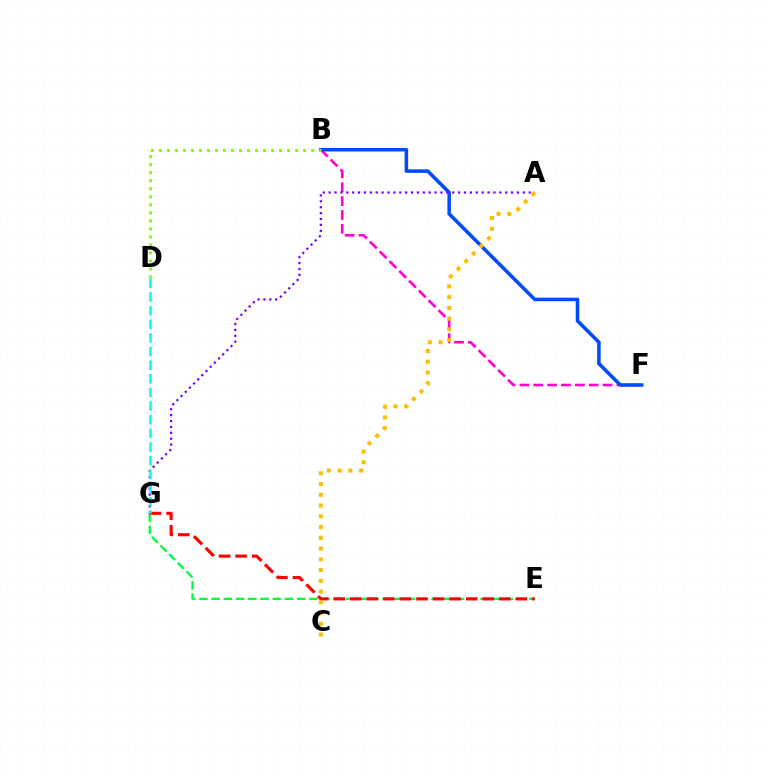{('B', 'F'): [{'color': '#ff00cf', 'line_style': 'dashed', 'thickness': 1.88}, {'color': '#004bff', 'line_style': 'solid', 'thickness': 2.55}], ('A', 'G'): [{'color': '#7200ff', 'line_style': 'dotted', 'thickness': 1.6}], ('E', 'G'): [{'color': '#00ff39', 'line_style': 'dashed', 'thickness': 1.66}, {'color': '#ff0000', 'line_style': 'dashed', 'thickness': 2.25}], ('B', 'D'): [{'color': '#84ff00', 'line_style': 'dotted', 'thickness': 2.18}], ('D', 'G'): [{'color': '#00fff6', 'line_style': 'dashed', 'thickness': 1.85}], ('A', 'C'): [{'color': '#ffbd00', 'line_style': 'dotted', 'thickness': 2.92}]}